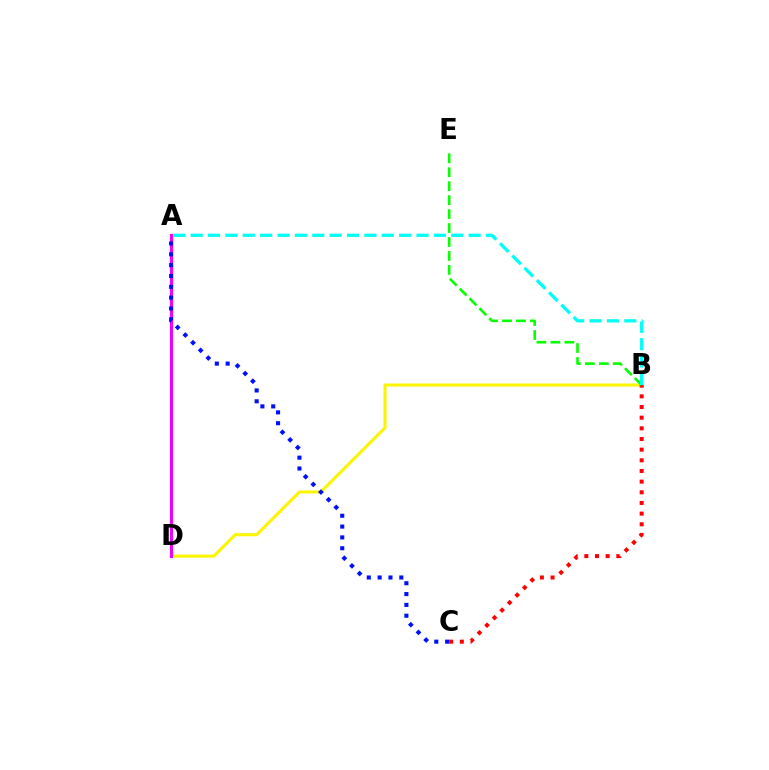{('B', 'D'): [{'color': '#fcf500', 'line_style': 'solid', 'thickness': 2.2}], ('A', 'D'): [{'color': '#ee00ff', 'line_style': 'solid', 'thickness': 2.22}], ('B', 'C'): [{'color': '#ff0000', 'line_style': 'dotted', 'thickness': 2.9}], ('B', 'E'): [{'color': '#08ff00', 'line_style': 'dashed', 'thickness': 1.9}], ('A', 'C'): [{'color': '#0010ff', 'line_style': 'dotted', 'thickness': 2.94}], ('A', 'B'): [{'color': '#00fff6', 'line_style': 'dashed', 'thickness': 2.36}]}